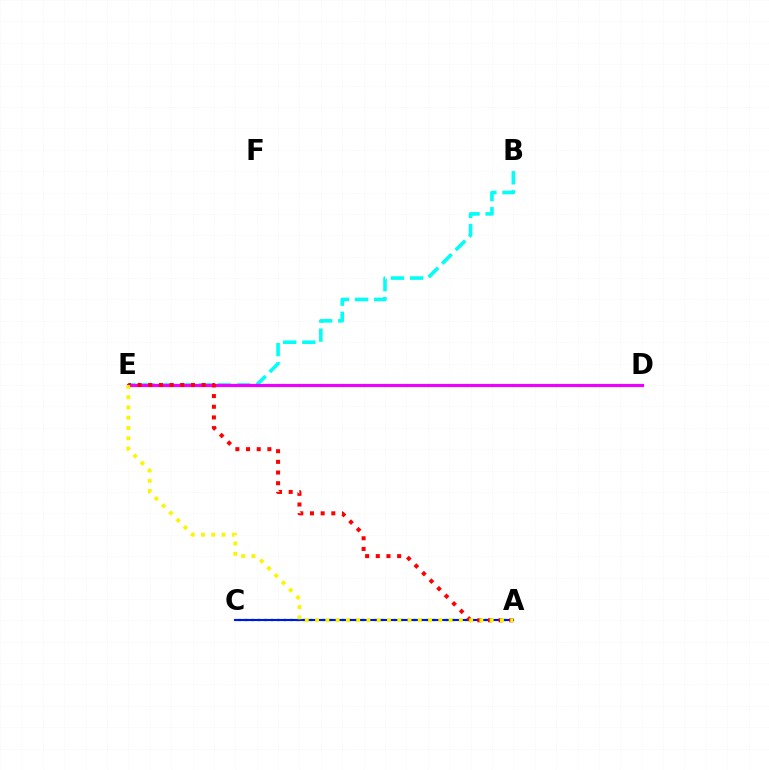{('A', 'C'): [{'color': '#08ff00', 'line_style': 'dotted', 'thickness': 1.76}, {'color': '#0010ff', 'line_style': 'solid', 'thickness': 1.51}], ('B', 'E'): [{'color': '#00fff6', 'line_style': 'dashed', 'thickness': 2.6}], ('D', 'E'): [{'color': '#ee00ff', 'line_style': 'solid', 'thickness': 2.3}], ('A', 'E'): [{'color': '#ff0000', 'line_style': 'dotted', 'thickness': 2.9}, {'color': '#fcf500', 'line_style': 'dotted', 'thickness': 2.79}]}